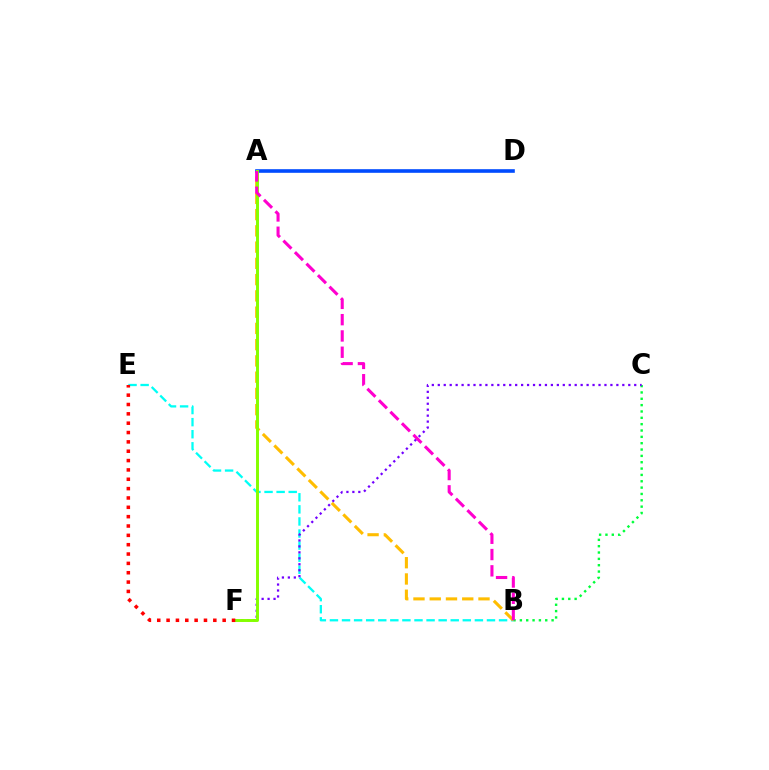{('B', 'E'): [{'color': '#00fff6', 'line_style': 'dashed', 'thickness': 1.64}], ('A', 'B'): [{'color': '#ffbd00', 'line_style': 'dashed', 'thickness': 2.21}, {'color': '#ff00cf', 'line_style': 'dashed', 'thickness': 2.21}], ('A', 'D'): [{'color': '#004bff', 'line_style': 'solid', 'thickness': 2.6}], ('B', 'C'): [{'color': '#00ff39', 'line_style': 'dotted', 'thickness': 1.72}], ('C', 'F'): [{'color': '#7200ff', 'line_style': 'dotted', 'thickness': 1.62}], ('A', 'F'): [{'color': '#84ff00', 'line_style': 'solid', 'thickness': 2.12}], ('E', 'F'): [{'color': '#ff0000', 'line_style': 'dotted', 'thickness': 2.54}]}